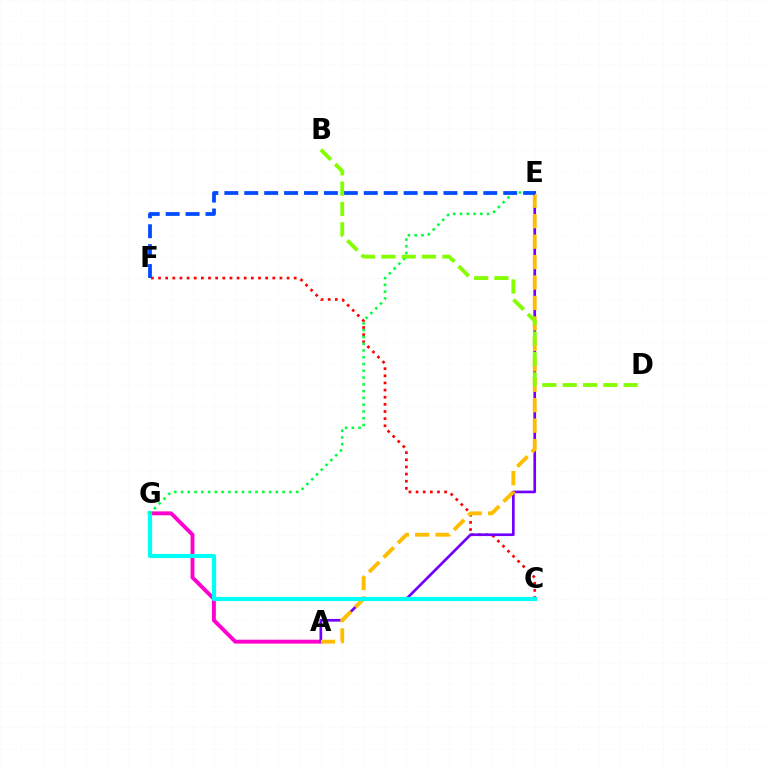{('A', 'G'): [{'color': '#ff00cf', 'line_style': 'solid', 'thickness': 2.8}], ('C', 'F'): [{'color': '#ff0000', 'line_style': 'dotted', 'thickness': 1.94}], ('A', 'E'): [{'color': '#7200ff', 'line_style': 'solid', 'thickness': 1.93}, {'color': '#ffbd00', 'line_style': 'dashed', 'thickness': 2.78}], ('C', 'G'): [{'color': '#00fff6', 'line_style': 'solid', 'thickness': 3.0}], ('E', 'G'): [{'color': '#00ff39', 'line_style': 'dotted', 'thickness': 1.84}], ('E', 'F'): [{'color': '#004bff', 'line_style': 'dashed', 'thickness': 2.71}], ('B', 'D'): [{'color': '#84ff00', 'line_style': 'dashed', 'thickness': 2.76}]}